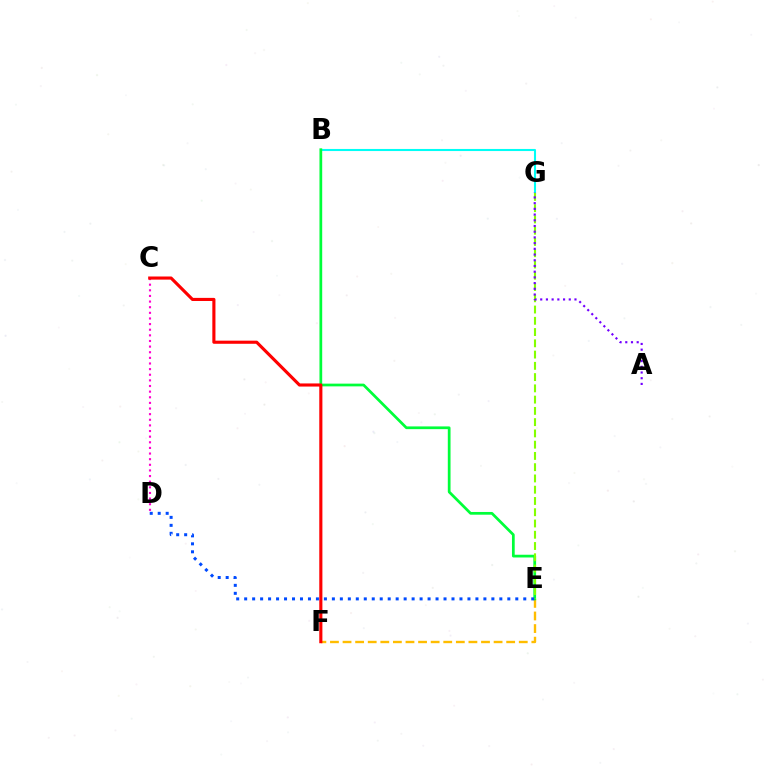{('E', 'F'): [{'color': '#ffbd00', 'line_style': 'dashed', 'thickness': 1.71}], ('B', 'G'): [{'color': '#00fff6', 'line_style': 'solid', 'thickness': 1.5}], ('B', 'E'): [{'color': '#00ff39', 'line_style': 'solid', 'thickness': 1.97}], ('E', 'G'): [{'color': '#84ff00', 'line_style': 'dashed', 'thickness': 1.53}], ('C', 'D'): [{'color': '#ff00cf', 'line_style': 'dotted', 'thickness': 1.53}], ('C', 'F'): [{'color': '#ff0000', 'line_style': 'solid', 'thickness': 2.25}], ('D', 'E'): [{'color': '#004bff', 'line_style': 'dotted', 'thickness': 2.17}], ('A', 'G'): [{'color': '#7200ff', 'line_style': 'dotted', 'thickness': 1.55}]}